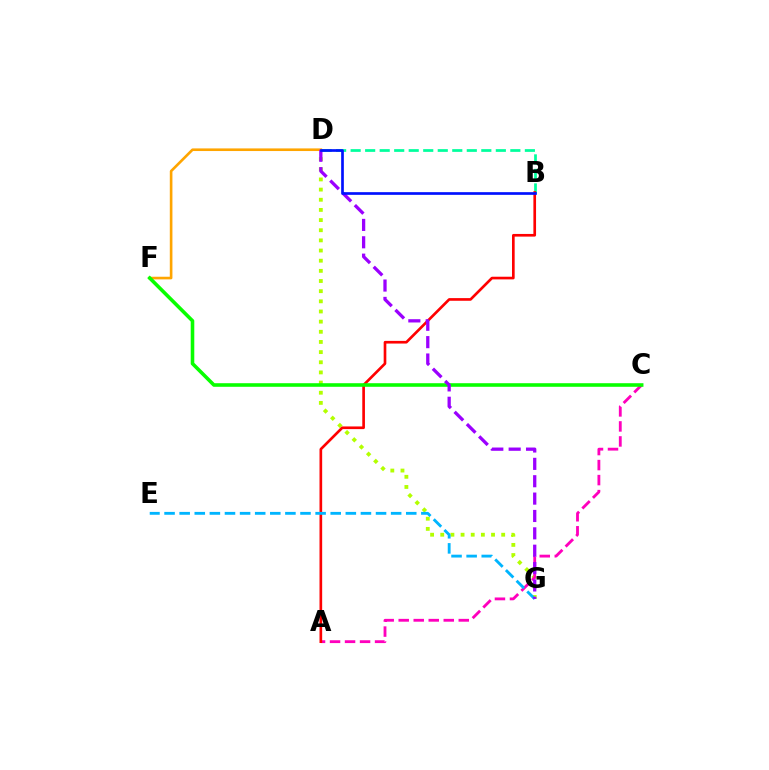{('D', 'G'): [{'color': '#b3ff00', 'line_style': 'dotted', 'thickness': 2.76}, {'color': '#9b00ff', 'line_style': 'dashed', 'thickness': 2.36}], ('A', 'C'): [{'color': '#ff00bd', 'line_style': 'dashed', 'thickness': 2.04}], ('B', 'D'): [{'color': '#00ff9d', 'line_style': 'dashed', 'thickness': 1.97}, {'color': '#0010ff', 'line_style': 'solid', 'thickness': 1.93}], ('D', 'F'): [{'color': '#ffa500', 'line_style': 'solid', 'thickness': 1.89}], ('A', 'B'): [{'color': '#ff0000', 'line_style': 'solid', 'thickness': 1.92}], ('C', 'F'): [{'color': '#08ff00', 'line_style': 'solid', 'thickness': 2.58}], ('E', 'G'): [{'color': '#00b5ff', 'line_style': 'dashed', 'thickness': 2.05}]}